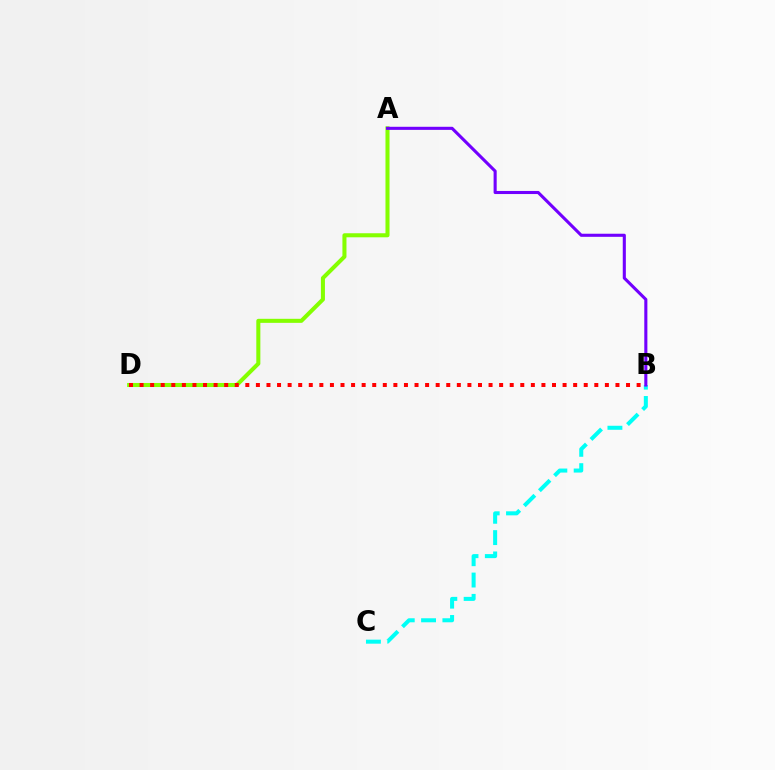{('A', 'D'): [{'color': '#84ff00', 'line_style': 'solid', 'thickness': 2.91}], ('B', 'D'): [{'color': '#ff0000', 'line_style': 'dotted', 'thickness': 2.87}], ('B', 'C'): [{'color': '#00fff6', 'line_style': 'dashed', 'thickness': 2.9}], ('A', 'B'): [{'color': '#7200ff', 'line_style': 'solid', 'thickness': 2.22}]}